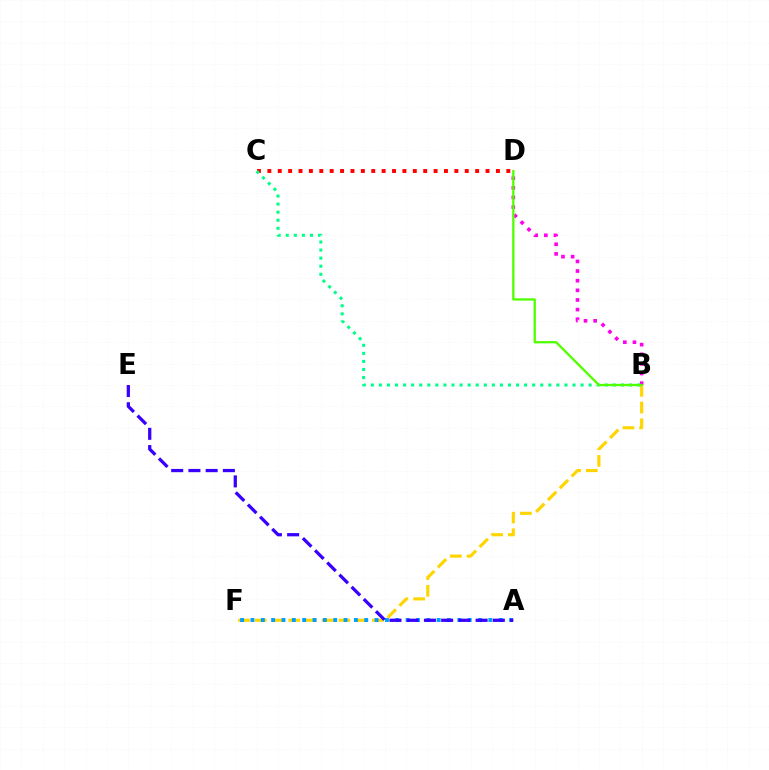{('B', 'F'): [{'color': '#ffd500', 'line_style': 'dashed', 'thickness': 2.27}], ('A', 'F'): [{'color': '#009eff', 'line_style': 'dotted', 'thickness': 2.81}], ('C', 'D'): [{'color': '#ff0000', 'line_style': 'dotted', 'thickness': 2.82}], ('A', 'E'): [{'color': '#3700ff', 'line_style': 'dashed', 'thickness': 2.34}], ('B', 'C'): [{'color': '#00ff86', 'line_style': 'dotted', 'thickness': 2.19}], ('B', 'D'): [{'color': '#ff00ed', 'line_style': 'dotted', 'thickness': 2.62}, {'color': '#4fff00', 'line_style': 'solid', 'thickness': 1.65}]}